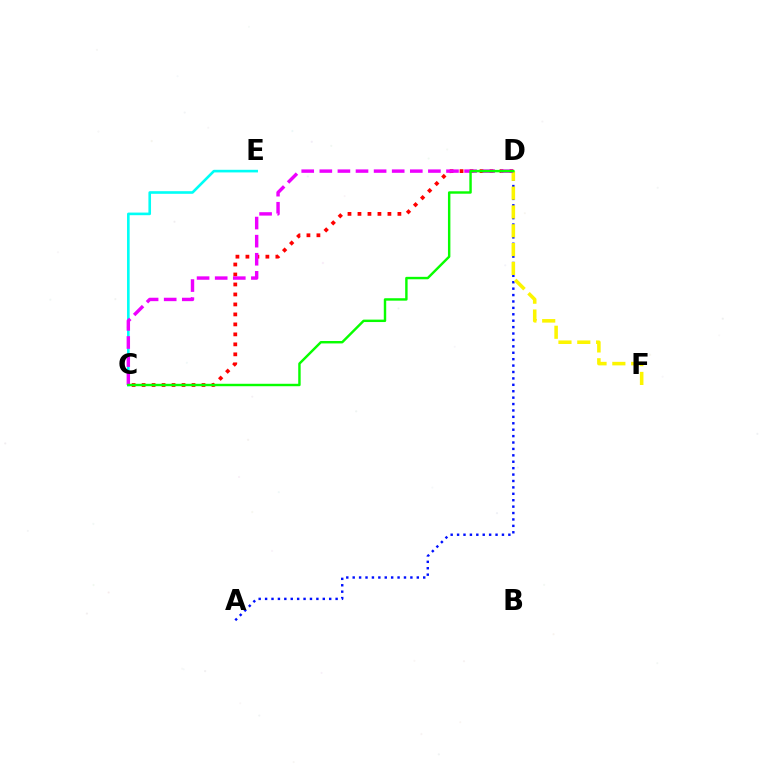{('A', 'D'): [{'color': '#0010ff', 'line_style': 'dotted', 'thickness': 1.74}], ('C', 'D'): [{'color': '#ff0000', 'line_style': 'dotted', 'thickness': 2.71}, {'color': '#ee00ff', 'line_style': 'dashed', 'thickness': 2.46}, {'color': '#08ff00', 'line_style': 'solid', 'thickness': 1.75}], ('C', 'E'): [{'color': '#00fff6', 'line_style': 'solid', 'thickness': 1.89}], ('D', 'F'): [{'color': '#fcf500', 'line_style': 'dashed', 'thickness': 2.56}]}